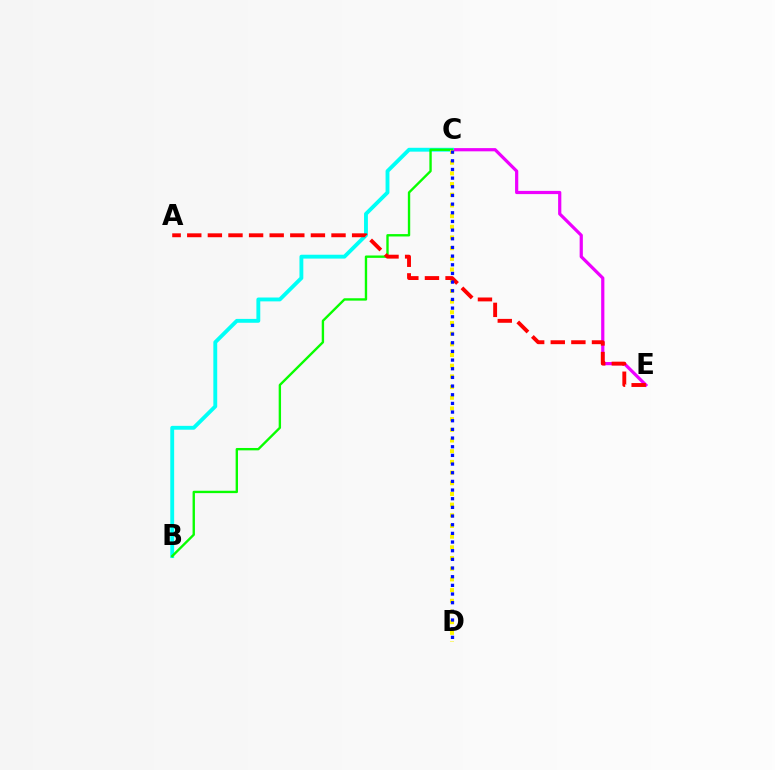{('C', 'E'): [{'color': '#ee00ff', 'line_style': 'solid', 'thickness': 2.31}], ('B', 'C'): [{'color': '#00fff6', 'line_style': 'solid', 'thickness': 2.78}, {'color': '#08ff00', 'line_style': 'solid', 'thickness': 1.71}], ('C', 'D'): [{'color': '#fcf500', 'line_style': 'dotted', 'thickness': 2.9}, {'color': '#0010ff', 'line_style': 'dotted', 'thickness': 2.35}], ('A', 'E'): [{'color': '#ff0000', 'line_style': 'dashed', 'thickness': 2.8}]}